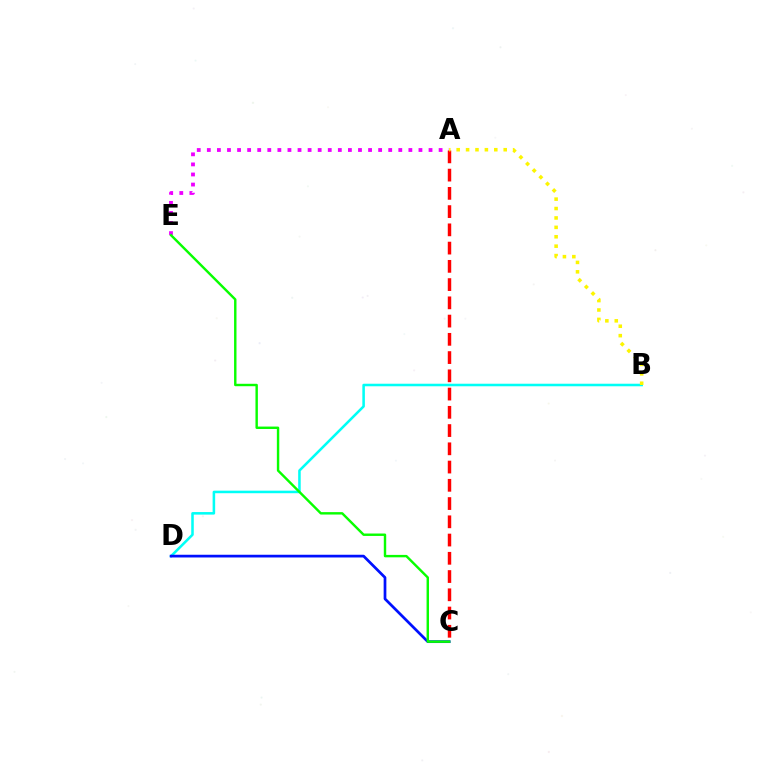{('B', 'D'): [{'color': '#00fff6', 'line_style': 'solid', 'thickness': 1.84}], ('C', 'D'): [{'color': '#0010ff', 'line_style': 'solid', 'thickness': 1.96}], ('A', 'E'): [{'color': '#ee00ff', 'line_style': 'dotted', 'thickness': 2.74}], ('A', 'C'): [{'color': '#ff0000', 'line_style': 'dashed', 'thickness': 2.48}], ('A', 'B'): [{'color': '#fcf500', 'line_style': 'dotted', 'thickness': 2.56}], ('C', 'E'): [{'color': '#08ff00', 'line_style': 'solid', 'thickness': 1.74}]}